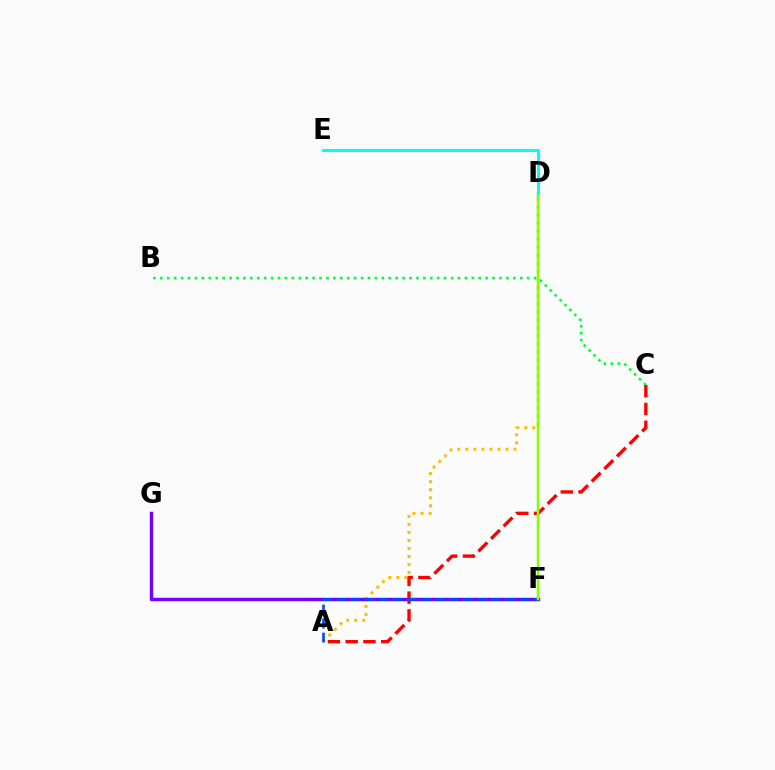{('B', 'C'): [{'color': '#00ff39', 'line_style': 'dotted', 'thickness': 1.88}], ('D', 'E'): [{'color': '#ff00cf', 'line_style': 'solid', 'thickness': 1.83}, {'color': '#00fff6', 'line_style': 'solid', 'thickness': 2.2}], ('A', 'D'): [{'color': '#ffbd00', 'line_style': 'dotted', 'thickness': 2.18}], ('F', 'G'): [{'color': '#7200ff', 'line_style': 'solid', 'thickness': 2.47}], ('A', 'C'): [{'color': '#ff0000', 'line_style': 'dashed', 'thickness': 2.41}], ('A', 'F'): [{'color': '#004bff', 'line_style': 'dashed', 'thickness': 1.91}], ('D', 'F'): [{'color': '#84ff00', 'line_style': 'solid', 'thickness': 1.79}]}